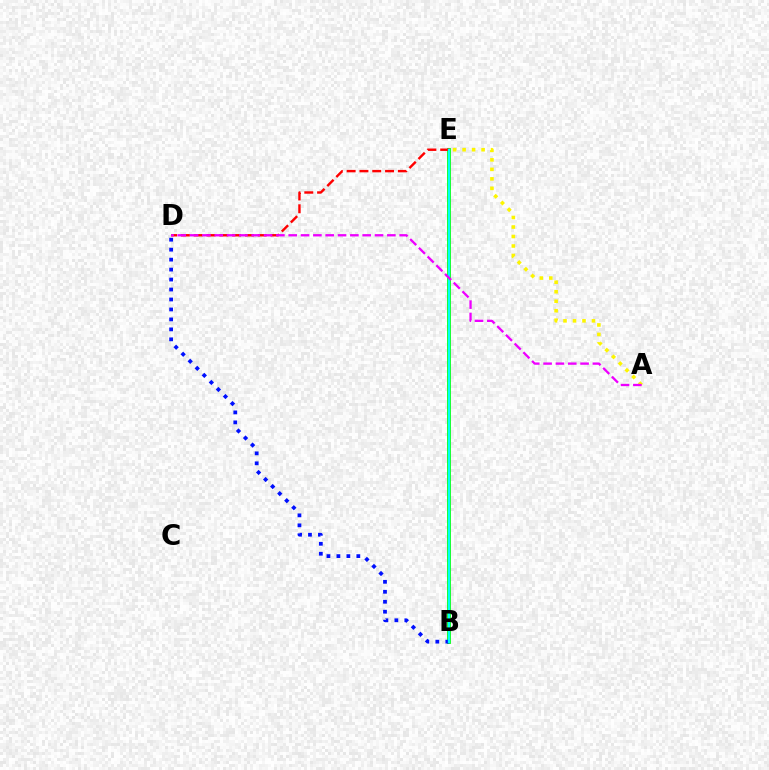{('B', 'E'): [{'color': '#08ff00', 'line_style': 'solid', 'thickness': 2.73}, {'color': '#00fff6', 'line_style': 'solid', 'thickness': 1.65}], ('D', 'E'): [{'color': '#ff0000', 'line_style': 'dashed', 'thickness': 1.74}], ('A', 'E'): [{'color': '#fcf500', 'line_style': 'dotted', 'thickness': 2.58}], ('B', 'D'): [{'color': '#0010ff', 'line_style': 'dotted', 'thickness': 2.71}], ('A', 'D'): [{'color': '#ee00ff', 'line_style': 'dashed', 'thickness': 1.67}]}